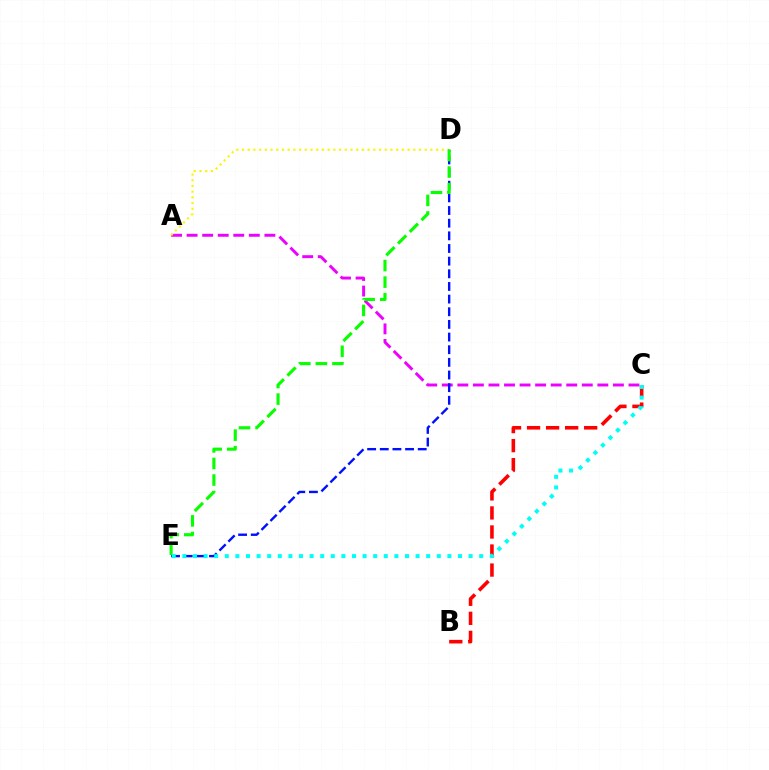{('A', 'C'): [{'color': '#ee00ff', 'line_style': 'dashed', 'thickness': 2.11}], ('A', 'D'): [{'color': '#fcf500', 'line_style': 'dotted', 'thickness': 1.55}], ('D', 'E'): [{'color': '#0010ff', 'line_style': 'dashed', 'thickness': 1.72}, {'color': '#08ff00', 'line_style': 'dashed', 'thickness': 2.25}], ('B', 'C'): [{'color': '#ff0000', 'line_style': 'dashed', 'thickness': 2.59}], ('C', 'E'): [{'color': '#00fff6', 'line_style': 'dotted', 'thickness': 2.88}]}